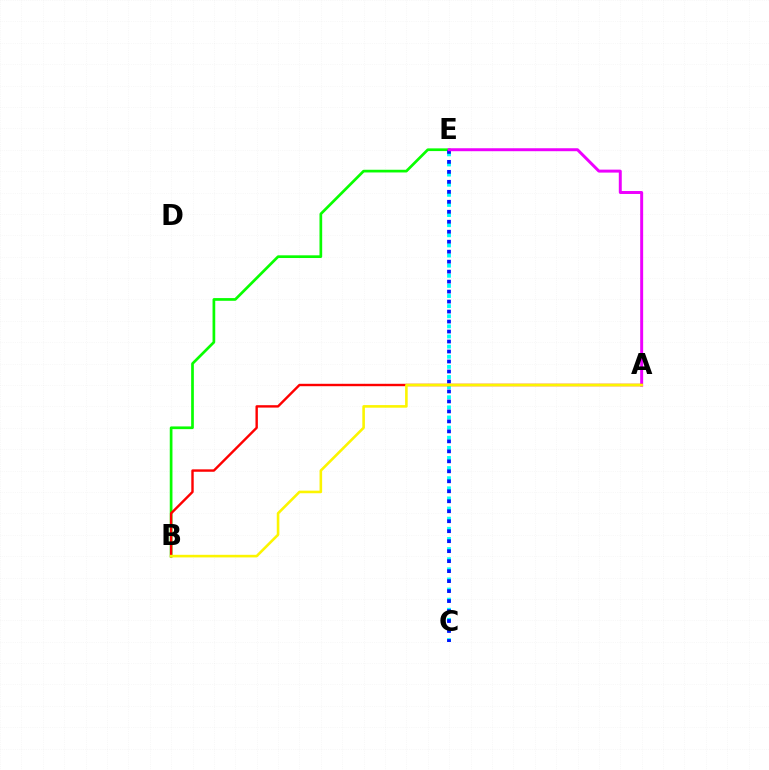{('B', 'E'): [{'color': '#08ff00', 'line_style': 'solid', 'thickness': 1.94}], ('C', 'E'): [{'color': '#00fff6', 'line_style': 'dotted', 'thickness': 2.75}, {'color': '#0010ff', 'line_style': 'dotted', 'thickness': 2.71}], ('A', 'E'): [{'color': '#ee00ff', 'line_style': 'solid', 'thickness': 2.13}], ('A', 'B'): [{'color': '#ff0000', 'line_style': 'solid', 'thickness': 1.73}, {'color': '#fcf500', 'line_style': 'solid', 'thickness': 1.87}]}